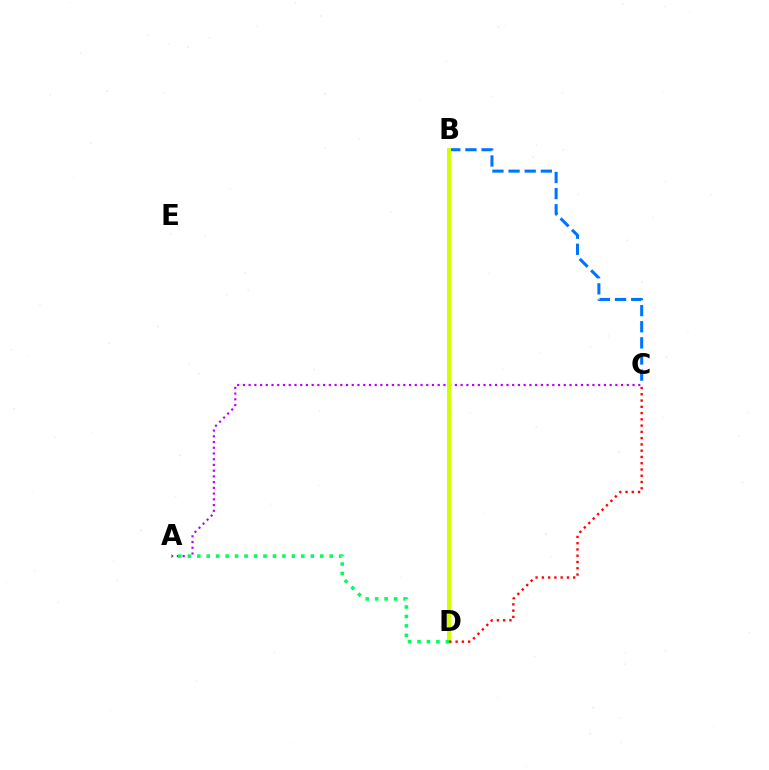{('B', 'C'): [{'color': '#0074ff', 'line_style': 'dashed', 'thickness': 2.19}], ('A', 'C'): [{'color': '#b900ff', 'line_style': 'dotted', 'thickness': 1.56}], ('B', 'D'): [{'color': '#d1ff00', 'line_style': 'solid', 'thickness': 2.91}], ('A', 'D'): [{'color': '#00ff5c', 'line_style': 'dotted', 'thickness': 2.57}], ('C', 'D'): [{'color': '#ff0000', 'line_style': 'dotted', 'thickness': 1.7}]}